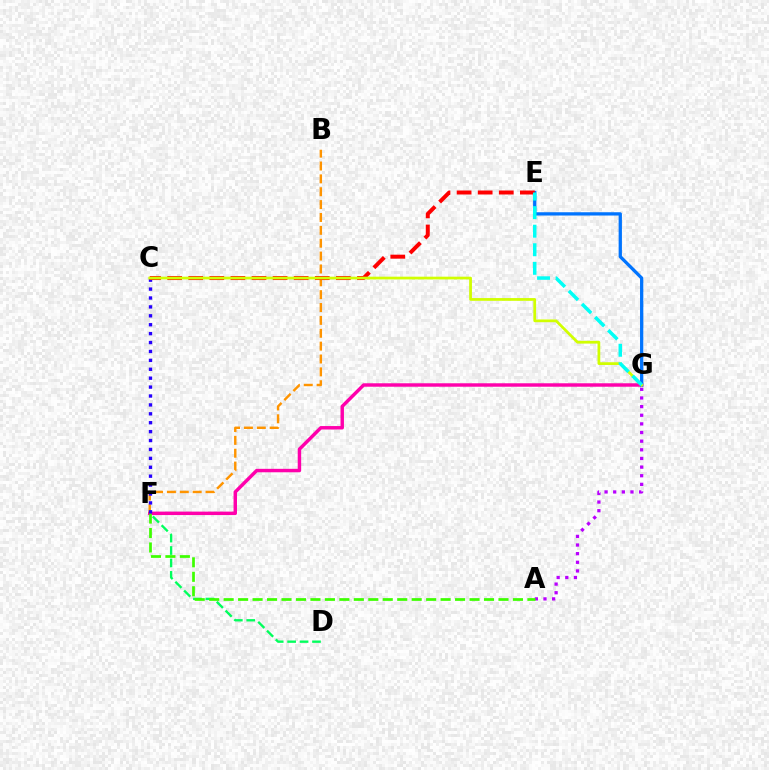{('A', 'G'): [{'color': '#b900ff', 'line_style': 'dotted', 'thickness': 2.35}], ('D', 'F'): [{'color': '#00ff5c', 'line_style': 'dashed', 'thickness': 1.69}], ('F', 'G'): [{'color': '#ff00ac', 'line_style': 'solid', 'thickness': 2.48}], ('E', 'G'): [{'color': '#0074ff', 'line_style': 'solid', 'thickness': 2.36}, {'color': '#00fff6', 'line_style': 'dashed', 'thickness': 2.52}], ('A', 'F'): [{'color': '#3dff00', 'line_style': 'dashed', 'thickness': 1.96}], ('B', 'F'): [{'color': '#ff9400', 'line_style': 'dashed', 'thickness': 1.75}], ('C', 'F'): [{'color': '#2500ff', 'line_style': 'dotted', 'thickness': 2.42}], ('C', 'E'): [{'color': '#ff0000', 'line_style': 'dashed', 'thickness': 2.86}], ('C', 'G'): [{'color': '#d1ff00', 'line_style': 'solid', 'thickness': 1.98}]}